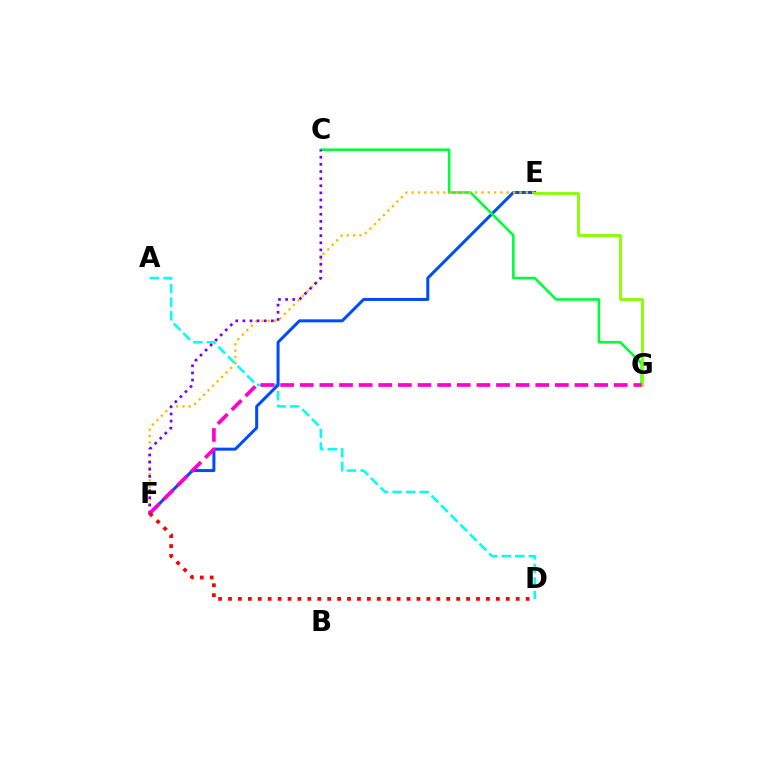{('A', 'D'): [{'color': '#00fff6', 'line_style': 'dashed', 'thickness': 1.84}], ('E', 'F'): [{'color': '#004bff', 'line_style': 'solid', 'thickness': 2.17}, {'color': '#ffbd00', 'line_style': 'dotted', 'thickness': 1.72}], ('C', 'G'): [{'color': '#00ff39', 'line_style': 'solid', 'thickness': 1.87}], ('C', 'F'): [{'color': '#7200ff', 'line_style': 'dotted', 'thickness': 1.94}], ('E', 'G'): [{'color': '#84ff00', 'line_style': 'solid', 'thickness': 2.04}], ('F', 'G'): [{'color': '#ff00cf', 'line_style': 'dashed', 'thickness': 2.67}], ('D', 'F'): [{'color': '#ff0000', 'line_style': 'dotted', 'thickness': 2.7}]}